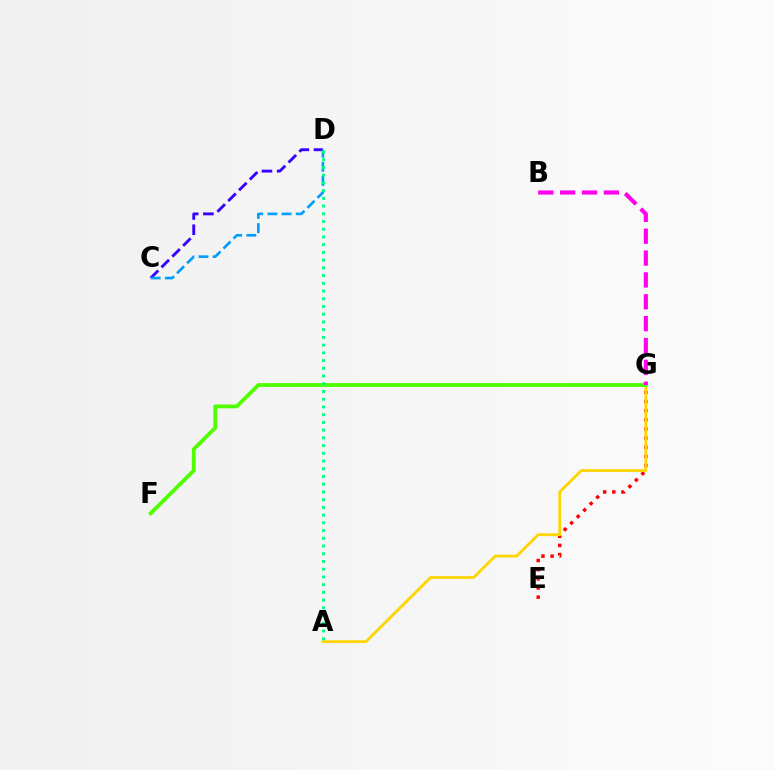{('E', 'G'): [{'color': '#ff0000', 'line_style': 'dotted', 'thickness': 2.49}], ('A', 'G'): [{'color': '#ffd500', 'line_style': 'solid', 'thickness': 2.02}], ('C', 'D'): [{'color': '#3700ff', 'line_style': 'dashed', 'thickness': 2.07}, {'color': '#009eff', 'line_style': 'dashed', 'thickness': 1.92}], ('F', 'G'): [{'color': '#4fff00', 'line_style': 'solid', 'thickness': 2.73}], ('A', 'D'): [{'color': '#00ff86', 'line_style': 'dotted', 'thickness': 2.1}], ('B', 'G'): [{'color': '#ff00ed', 'line_style': 'dashed', 'thickness': 2.97}]}